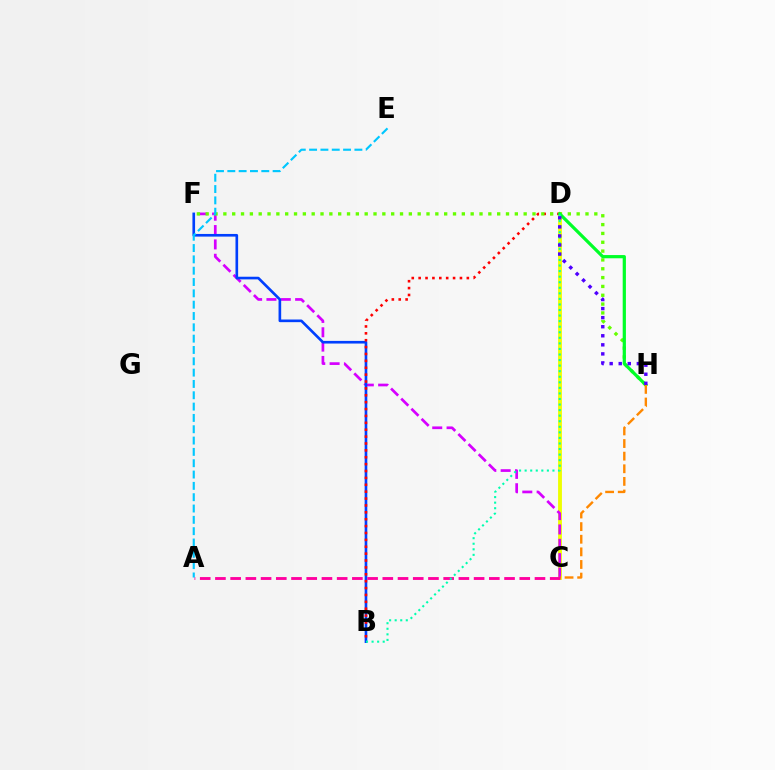{('C', 'D'): [{'color': '#eeff00', 'line_style': 'solid', 'thickness': 2.77}], ('C', 'F'): [{'color': '#d600ff', 'line_style': 'dashed', 'thickness': 1.95}], ('B', 'F'): [{'color': '#003fff', 'line_style': 'solid', 'thickness': 1.9}], ('B', 'D'): [{'color': '#ff0000', 'line_style': 'dotted', 'thickness': 1.87}, {'color': '#00ffaf', 'line_style': 'dotted', 'thickness': 1.51}], ('F', 'H'): [{'color': '#66ff00', 'line_style': 'dotted', 'thickness': 2.4}], ('D', 'H'): [{'color': '#00ff27', 'line_style': 'solid', 'thickness': 2.32}, {'color': '#4f00ff', 'line_style': 'dotted', 'thickness': 2.46}], ('C', 'H'): [{'color': '#ff8800', 'line_style': 'dashed', 'thickness': 1.71}], ('A', 'C'): [{'color': '#ff00a0', 'line_style': 'dashed', 'thickness': 2.07}], ('A', 'E'): [{'color': '#00c7ff', 'line_style': 'dashed', 'thickness': 1.54}]}